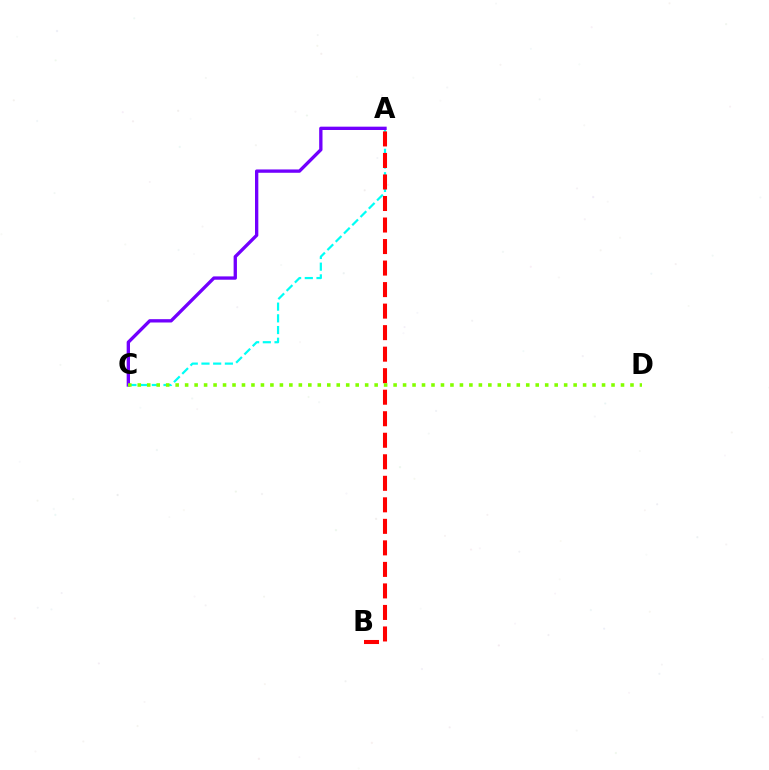{('A', 'C'): [{'color': '#00fff6', 'line_style': 'dashed', 'thickness': 1.59}, {'color': '#7200ff', 'line_style': 'solid', 'thickness': 2.39}], ('A', 'B'): [{'color': '#ff0000', 'line_style': 'dashed', 'thickness': 2.92}], ('C', 'D'): [{'color': '#84ff00', 'line_style': 'dotted', 'thickness': 2.57}]}